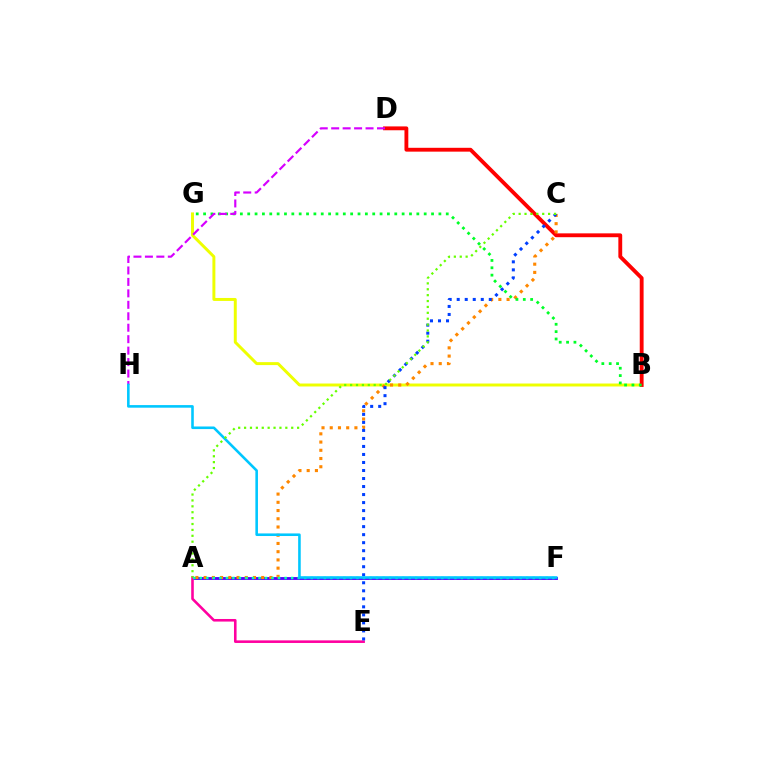{('B', 'G'): [{'color': '#eeff00', 'line_style': 'solid', 'thickness': 2.13}, {'color': '#00ff27', 'line_style': 'dotted', 'thickness': 2.0}], ('A', 'F'): [{'color': '#4f00ff', 'line_style': 'solid', 'thickness': 2.04}, {'color': '#00ffaf', 'line_style': 'dotted', 'thickness': 1.77}], ('B', 'D'): [{'color': '#ff0000', 'line_style': 'solid', 'thickness': 2.77}], ('A', 'E'): [{'color': '#ff00a0', 'line_style': 'solid', 'thickness': 1.86}], ('A', 'C'): [{'color': '#ff8800', 'line_style': 'dotted', 'thickness': 2.24}, {'color': '#66ff00', 'line_style': 'dotted', 'thickness': 1.6}], ('C', 'E'): [{'color': '#003fff', 'line_style': 'dotted', 'thickness': 2.18}], ('D', 'H'): [{'color': '#d600ff', 'line_style': 'dashed', 'thickness': 1.56}], ('F', 'H'): [{'color': '#00c7ff', 'line_style': 'solid', 'thickness': 1.86}]}